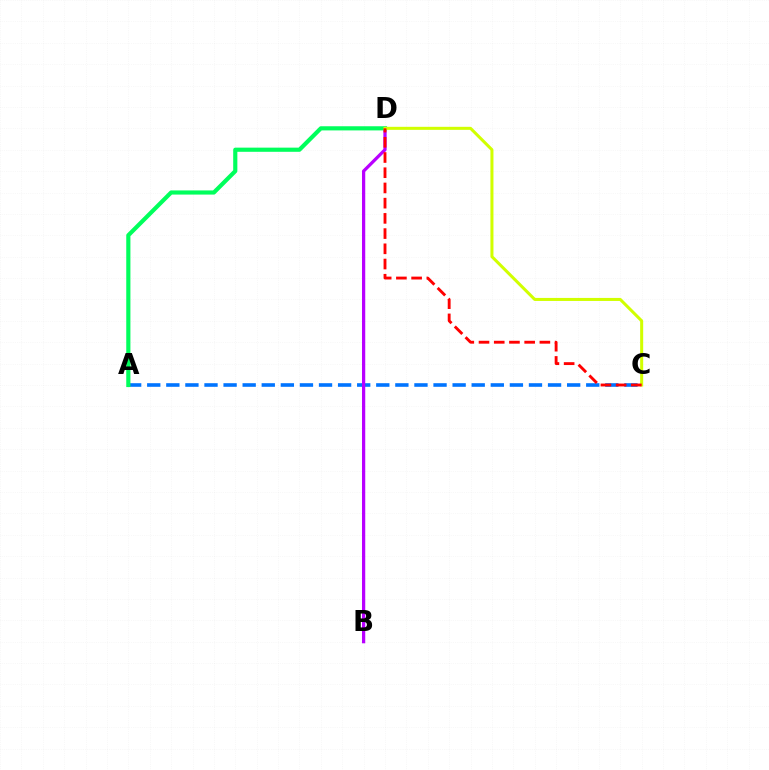{('A', 'C'): [{'color': '#0074ff', 'line_style': 'dashed', 'thickness': 2.59}], ('B', 'D'): [{'color': '#b900ff', 'line_style': 'solid', 'thickness': 2.34}], ('A', 'D'): [{'color': '#00ff5c', 'line_style': 'solid', 'thickness': 3.0}], ('C', 'D'): [{'color': '#d1ff00', 'line_style': 'solid', 'thickness': 2.18}, {'color': '#ff0000', 'line_style': 'dashed', 'thickness': 2.07}]}